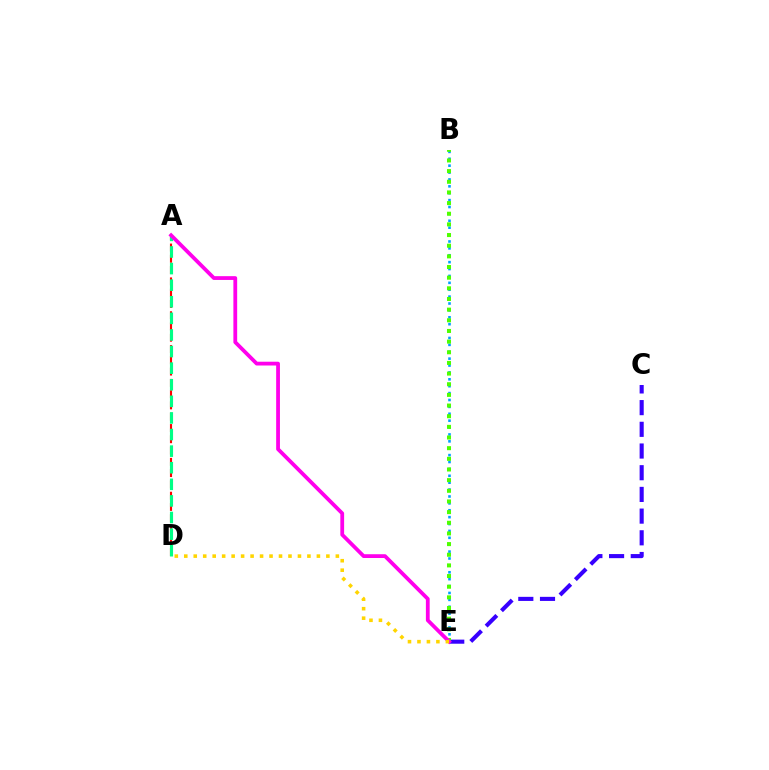{('B', 'E'): [{'color': '#009eff', 'line_style': 'dotted', 'thickness': 1.87}, {'color': '#4fff00', 'line_style': 'dotted', 'thickness': 2.9}], ('C', 'E'): [{'color': '#3700ff', 'line_style': 'dashed', 'thickness': 2.95}], ('A', 'D'): [{'color': '#ff0000', 'line_style': 'dashed', 'thickness': 1.53}, {'color': '#00ff86', 'line_style': 'dashed', 'thickness': 2.25}], ('A', 'E'): [{'color': '#ff00ed', 'line_style': 'solid', 'thickness': 2.72}], ('D', 'E'): [{'color': '#ffd500', 'line_style': 'dotted', 'thickness': 2.57}]}